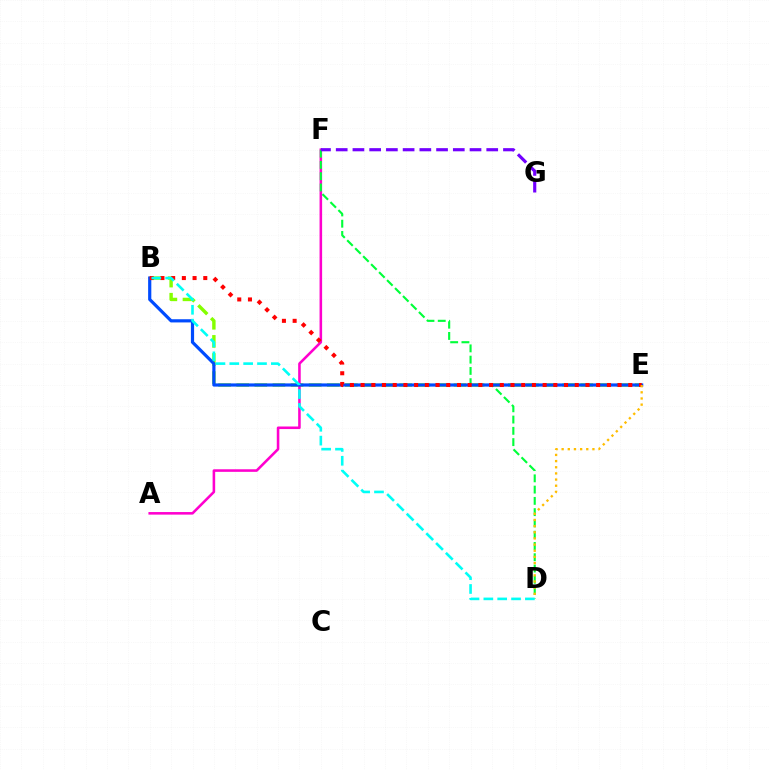{('B', 'E'): [{'color': '#84ff00', 'line_style': 'dashed', 'thickness': 2.46}, {'color': '#004bff', 'line_style': 'solid', 'thickness': 2.3}, {'color': '#ff0000', 'line_style': 'dotted', 'thickness': 2.91}], ('A', 'F'): [{'color': '#ff00cf', 'line_style': 'solid', 'thickness': 1.85}], ('D', 'F'): [{'color': '#00ff39', 'line_style': 'dashed', 'thickness': 1.53}], ('F', 'G'): [{'color': '#7200ff', 'line_style': 'dashed', 'thickness': 2.27}], ('D', 'E'): [{'color': '#ffbd00', 'line_style': 'dotted', 'thickness': 1.67}], ('B', 'D'): [{'color': '#00fff6', 'line_style': 'dashed', 'thickness': 1.88}]}